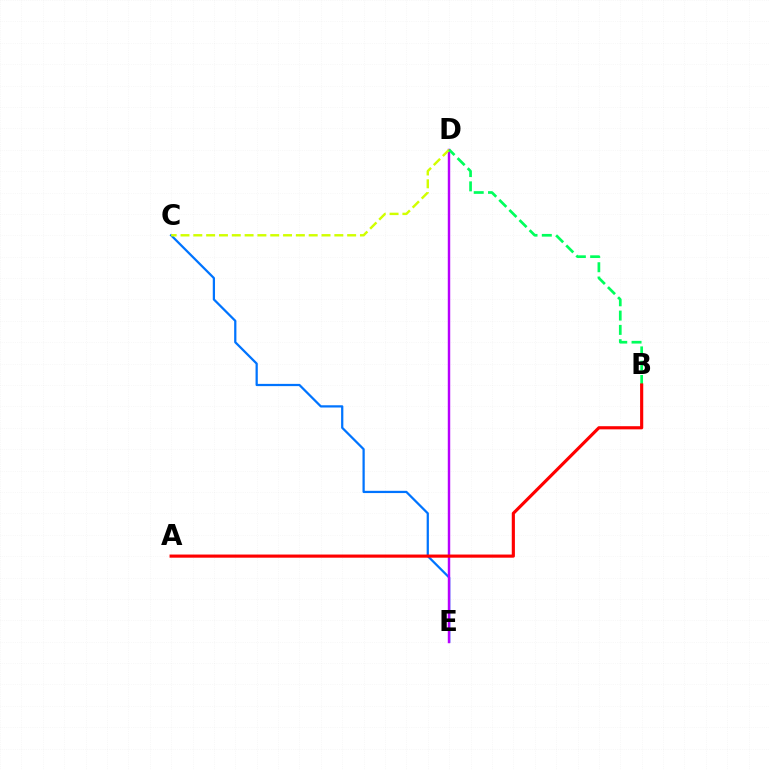{('C', 'E'): [{'color': '#0074ff', 'line_style': 'solid', 'thickness': 1.62}], ('D', 'E'): [{'color': '#b900ff', 'line_style': 'solid', 'thickness': 1.76}], ('C', 'D'): [{'color': '#d1ff00', 'line_style': 'dashed', 'thickness': 1.74}], ('B', 'D'): [{'color': '#00ff5c', 'line_style': 'dashed', 'thickness': 1.94}], ('A', 'B'): [{'color': '#ff0000', 'line_style': 'solid', 'thickness': 2.27}]}